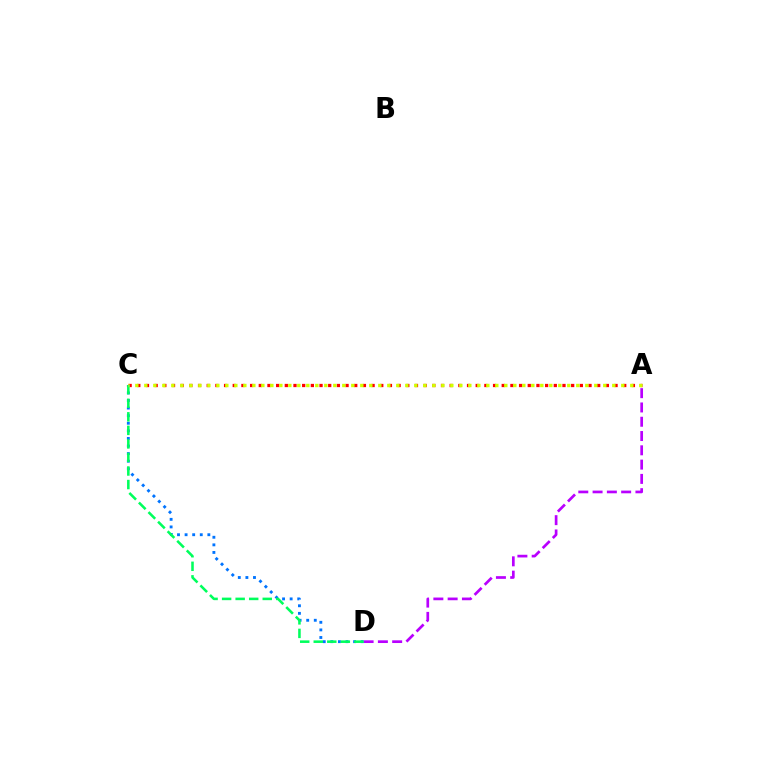{('A', 'D'): [{'color': '#b900ff', 'line_style': 'dashed', 'thickness': 1.94}], ('A', 'C'): [{'color': '#ff0000', 'line_style': 'dotted', 'thickness': 2.36}, {'color': '#d1ff00', 'line_style': 'dotted', 'thickness': 2.45}], ('C', 'D'): [{'color': '#0074ff', 'line_style': 'dotted', 'thickness': 2.06}, {'color': '#00ff5c', 'line_style': 'dashed', 'thickness': 1.84}]}